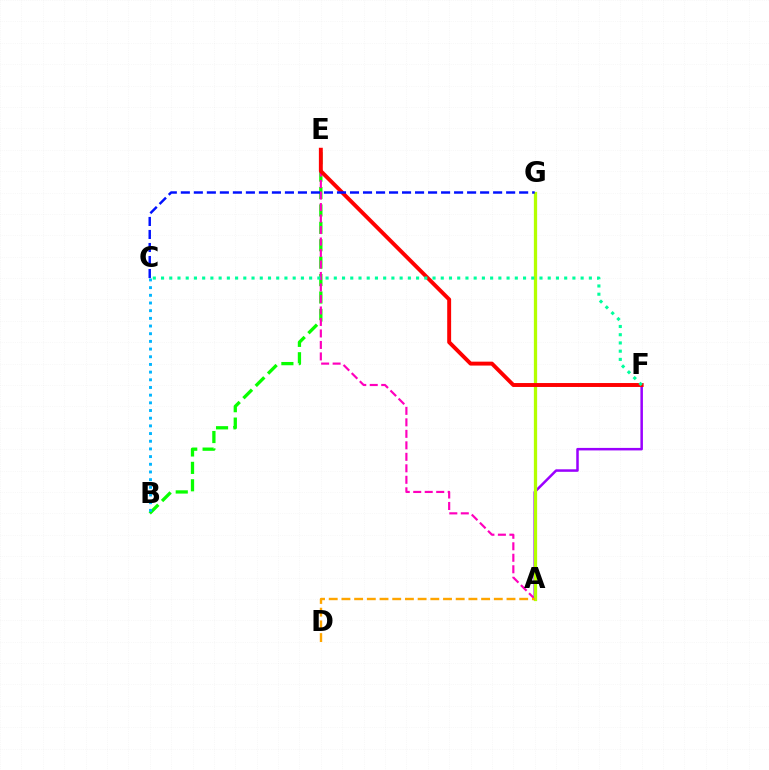{('B', 'E'): [{'color': '#08ff00', 'line_style': 'dashed', 'thickness': 2.36}], ('A', 'E'): [{'color': '#ff00bd', 'line_style': 'dashed', 'thickness': 1.56}], ('A', 'F'): [{'color': '#9b00ff', 'line_style': 'solid', 'thickness': 1.81}], ('B', 'C'): [{'color': '#00b5ff', 'line_style': 'dotted', 'thickness': 2.09}], ('A', 'G'): [{'color': '#b3ff00', 'line_style': 'solid', 'thickness': 2.35}], ('E', 'F'): [{'color': '#ff0000', 'line_style': 'solid', 'thickness': 2.82}], ('C', 'G'): [{'color': '#0010ff', 'line_style': 'dashed', 'thickness': 1.77}], ('A', 'D'): [{'color': '#ffa500', 'line_style': 'dashed', 'thickness': 1.73}], ('C', 'F'): [{'color': '#00ff9d', 'line_style': 'dotted', 'thickness': 2.24}]}